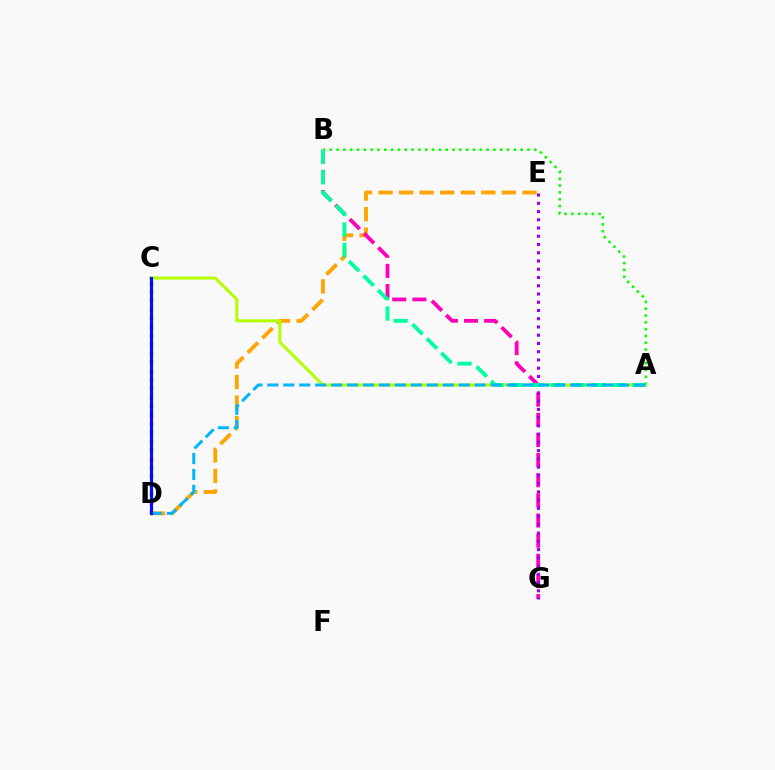{('D', 'E'): [{'color': '#ffa500', 'line_style': 'dashed', 'thickness': 2.79}], ('B', 'G'): [{'color': '#ff00bd', 'line_style': 'dashed', 'thickness': 2.74}], ('E', 'G'): [{'color': '#9b00ff', 'line_style': 'dotted', 'thickness': 2.24}], ('A', 'B'): [{'color': '#08ff00', 'line_style': 'dotted', 'thickness': 1.85}, {'color': '#00ff9d', 'line_style': 'dashed', 'thickness': 2.77}], ('C', 'D'): [{'color': '#ff0000', 'line_style': 'dotted', 'thickness': 2.39}, {'color': '#0010ff', 'line_style': 'solid', 'thickness': 2.29}], ('A', 'C'): [{'color': '#b3ff00', 'line_style': 'solid', 'thickness': 2.16}], ('A', 'D'): [{'color': '#00b5ff', 'line_style': 'dashed', 'thickness': 2.17}]}